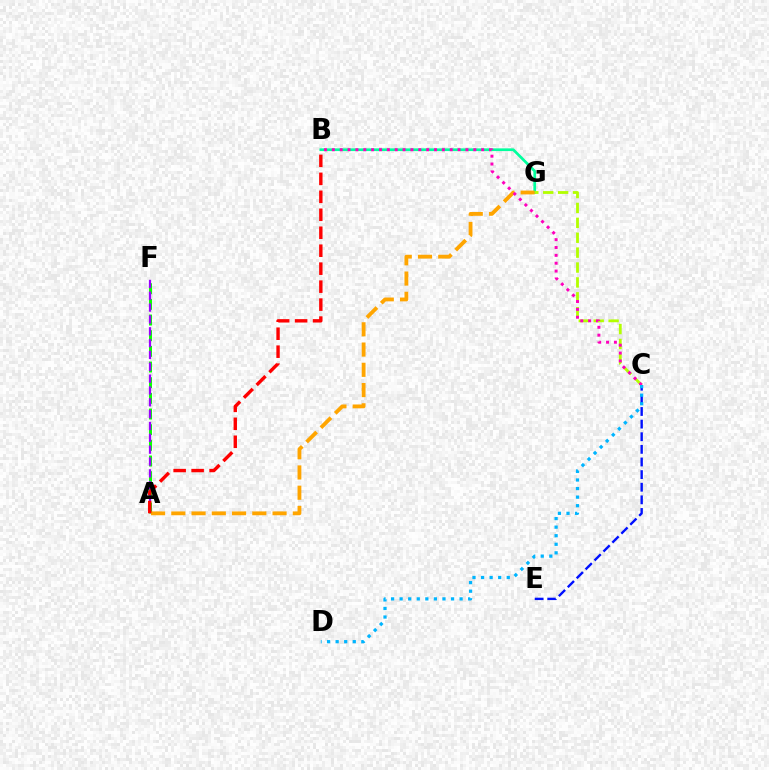{('B', 'G'): [{'color': '#00ff9d', 'line_style': 'solid', 'thickness': 1.95}], ('A', 'F'): [{'color': '#08ff00', 'line_style': 'dashed', 'thickness': 2.13}, {'color': '#9b00ff', 'line_style': 'dashed', 'thickness': 1.61}], ('C', 'G'): [{'color': '#b3ff00', 'line_style': 'dashed', 'thickness': 2.02}], ('C', 'E'): [{'color': '#0010ff', 'line_style': 'dashed', 'thickness': 1.71}], ('A', 'G'): [{'color': '#ffa500', 'line_style': 'dashed', 'thickness': 2.75}], ('B', 'C'): [{'color': '#ff00bd', 'line_style': 'dotted', 'thickness': 2.14}], ('C', 'D'): [{'color': '#00b5ff', 'line_style': 'dotted', 'thickness': 2.33}], ('A', 'B'): [{'color': '#ff0000', 'line_style': 'dashed', 'thickness': 2.44}]}